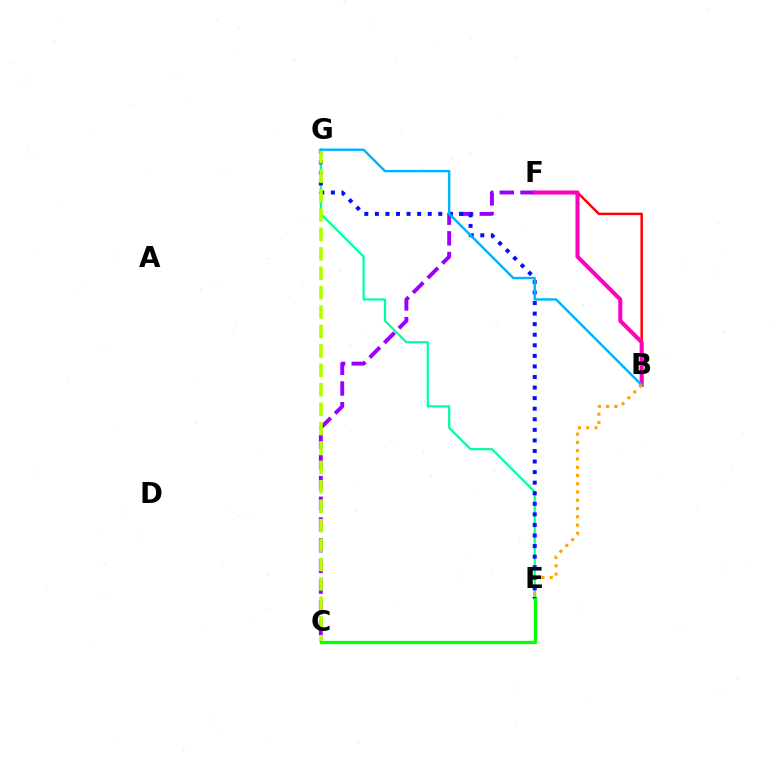{('B', 'F'): [{'color': '#ff0000', 'line_style': 'solid', 'thickness': 1.76}, {'color': '#ff00bd', 'line_style': 'solid', 'thickness': 2.91}], ('C', 'F'): [{'color': '#9b00ff', 'line_style': 'dashed', 'thickness': 2.81}], ('E', 'G'): [{'color': '#00ff9d', 'line_style': 'solid', 'thickness': 1.6}, {'color': '#0010ff', 'line_style': 'dotted', 'thickness': 2.87}], ('C', 'G'): [{'color': '#b3ff00', 'line_style': 'dashed', 'thickness': 2.64}], ('B', 'G'): [{'color': '#00b5ff', 'line_style': 'solid', 'thickness': 1.75}], ('B', 'E'): [{'color': '#ffa500', 'line_style': 'dotted', 'thickness': 2.25}], ('C', 'E'): [{'color': '#08ff00', 'line_style': 'solid', 'thickness': 2.37}]}